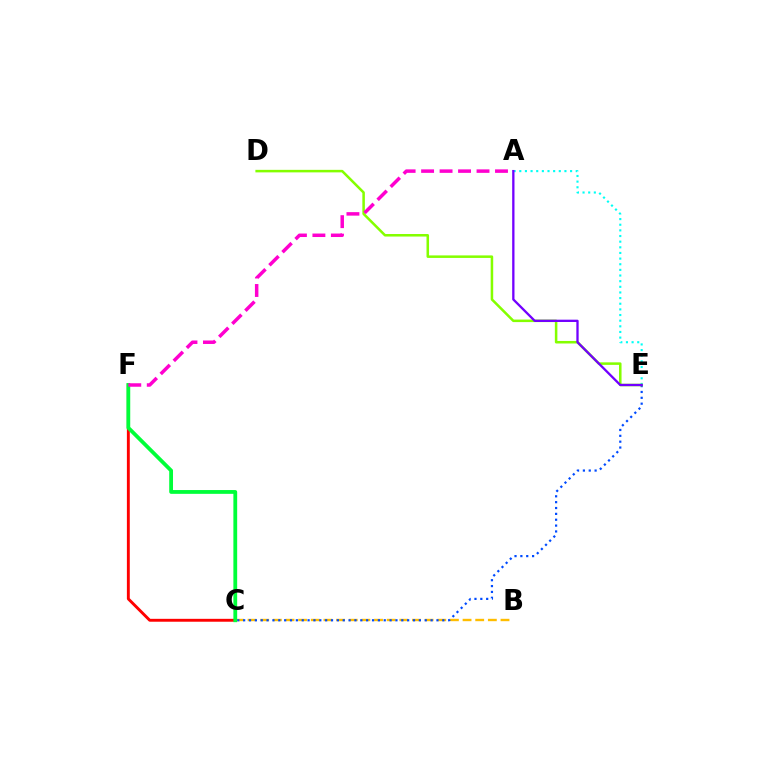{('C', 'F'): [{'color': '#ff0000', 'line_style': 'solid', 'thickness': 2.09}, {'color': '#00ff39', 'line_style': 'solid', 'thickness': 2.73}], ('A', 'E'): [{'color': '#00fff6', 'line_style': 'dotted', 'thickness': 1.53}, {'color': '#7200ff', 'line_style': 'solid', 'thickness': 1.66}], ('B', 'C'): [{'color': '#ffbd00', 'line_style': 'dashed', 'thickness': 1.72}], ('C', 'E'): [{'color': '#004bff', 'line_style': 'dotted', 'thickness': 1.59}], ('D', 'E'): [{'color': '#84ff00', 'line_style': 'solid', 'thickness': 1.82}], ('A', 'F'): [{'color': '#ff00cf', 'line_style': 'dashed', 'thickness': 2.51}]}